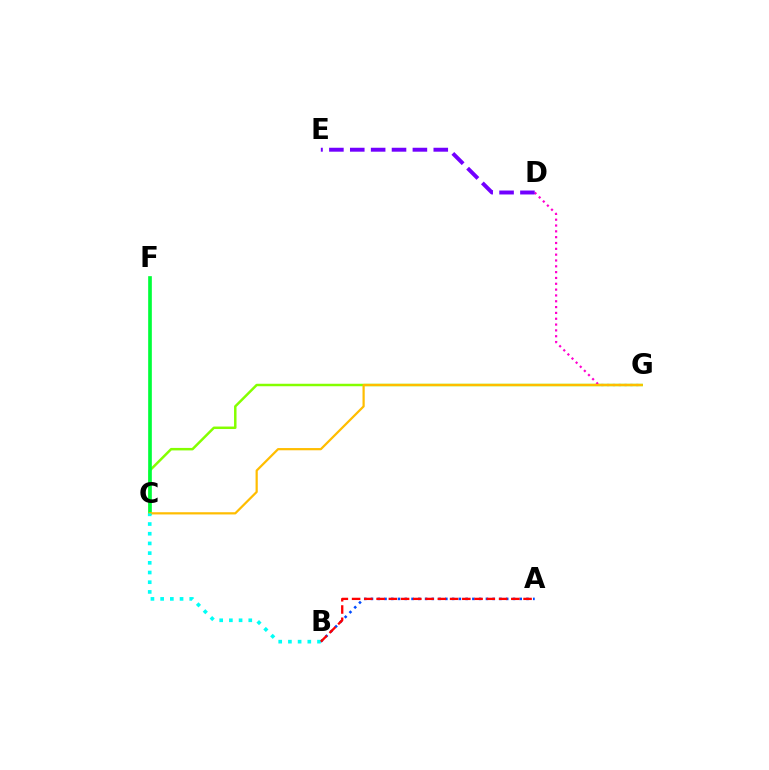{('C', 'G'): [{'color': '#84ff00', 'line_style': 'solid', 'thickness': 1.79}, {'color': '#ffbd00', 'line_style': 'solid', 'thickness': 1.6}], ('A', 'B'): [{'color': '#004bff', 'line_style': 'dotted', 'thickness': 1.84}, {'color': '#ff0000', 'line_style': 'dashed', 'thickness': 1.66}], ('C', 'F'): [{'color': '#00ff39', 'line_style': 'solid', 'thickness': 2.64}], ('D', 'G'): [{'color': '#ff00cf', 'line_style': 'dotted', 'thickness': 1.58}], ('D', 'E'): [{'color': '#7200ff', 'line_style': 'dashed', 'thickness': 2.84}], ('B', 'C'): [{'color': '#00fff6', 'line_style': 'dotted', 'thickness': 2.64}]}